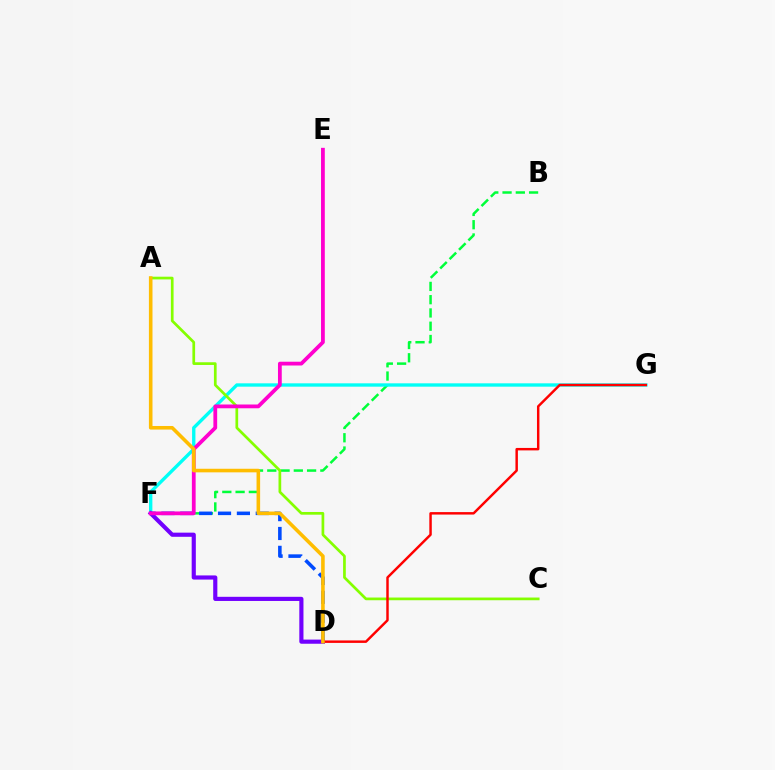{('B', 'F'): [{'color': '#00ff39', 'line_style': 'dashed', 'thickness': 1.8}], ('F', 'G'): [{'color': '#00fff6', 'line_style': 'solid', 'thickness': 2.42}], ('A', 'C'): [{'color': '#84ff00', 'line_style': 'solid', 'thickness': 1.95}], ('D', 'F'): [{'color': '#004bff', 'line_style': 'dashed', 'thickness': 2.56}, {'color': '#7200ff', 'line_style': 'solid', 'thickness': 2.99}], ('D', 'G'): [{'color': '#ff0000', 'line_style': 'solid', 'thickness': 1.77}], ('E', 'F'): [{'color': '#ff00cf', 'line_style': 'solid', 'thickness': 2.72}], ('A', 'D'): [{'color': '#ffbd00', 'line_style': 'solid', 'thickness': 2.58}]}